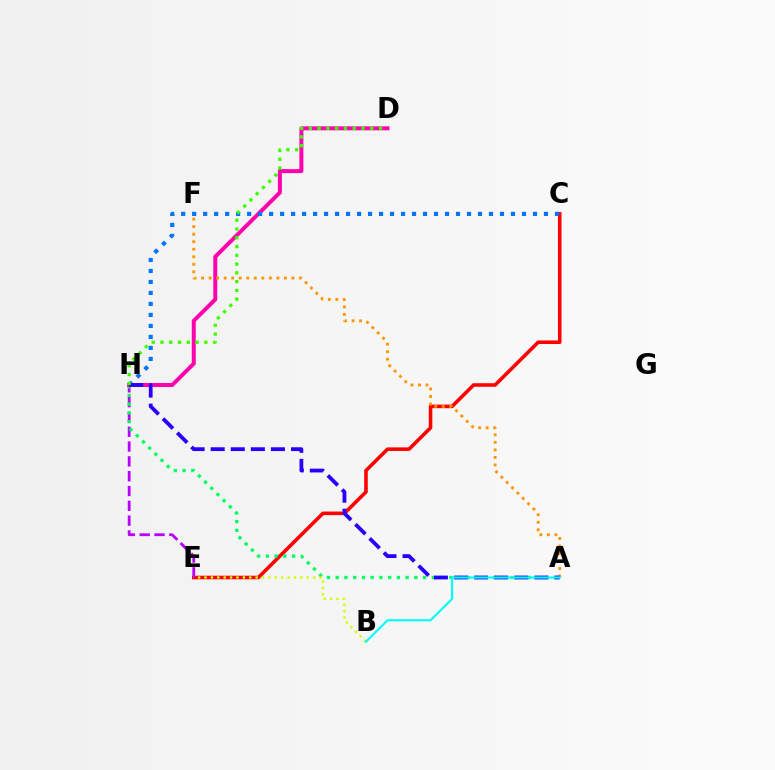{('C', 'E'): [{'color': '#ff0000', 'line_style': 'solid', 'thickness': 2.57}], ('E', 'H'): [{'color': '#b900ff', 'line_style': 'dashed', 'thickness': 2.01}], ('A', 'H'): [{'color': '#00ff5c', 'line_style': 'dotted', 'thickness': 2.38}, {'color': '#2500ff', 'line_style': 'dashed', 'thickness': 2.73}], ('D', 'H'): [{'color': '#ff00ac', 'line_style': 'solid', 'thickness': 2.86}, {'color': '#3dff00', 'line_style': 'dotted', 'thickness': 2.38}], ('A', 'F'): [{'color': '#ff9400', 'line_style': 'dotted', 'thickness': 2.05}], ('B', 'E'): [{'color': '#d1ff00', 'line_style': 'dotted', 'thickness': 1.74}], ('C', 'H'): [{'color': '#0074ff', 'line_style': 'dotted', 'thickness': 2.99}], ('A', 'B'): [{'color': '#00fff6', 'line_style': 'solid', 'thickness': 1.54}]}